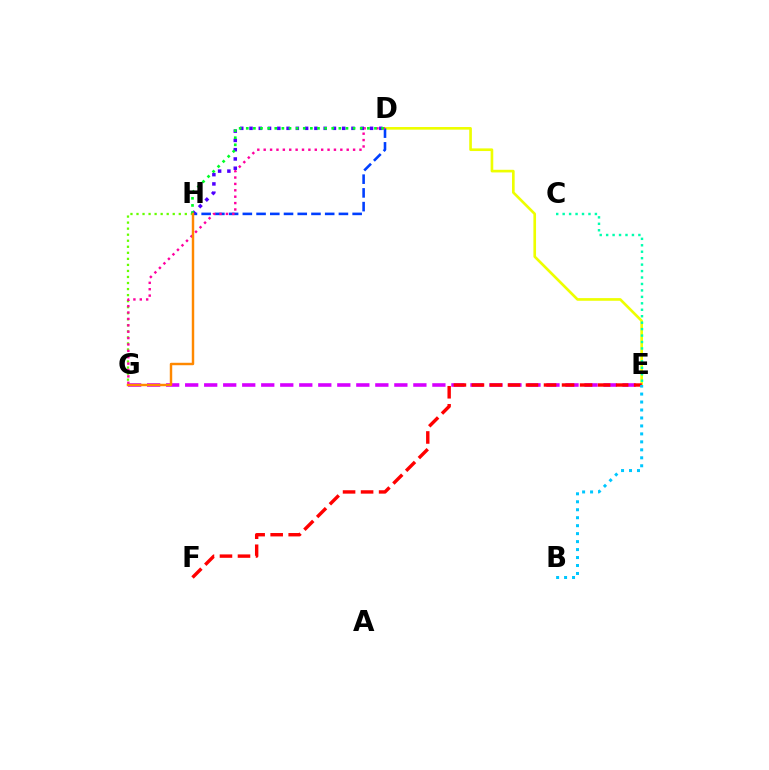{('D', 'E'): [{'color': '#eeff00', 'line_style': 'solid', 'thickness': 1.91}], ('G', 'H'): [{'color': '#66ff00', 'line_style': 'dotted', 'thickness': 1.64}, {'color': '#ff8800', 'line_style': 'solid', 'thickness': 1.76}], ('D', 'H'): [{'color': '#003fff', 'line_style': 'dashed', 'thickness': 1.86}, {'color': '#4f00ff', 'line_style': 'dotted', 'thickness': 2.52}, {'color': '#00ff27', 'line_style': 'dotted', 'thickness': 1.93}], ('D', 'G'): [{'color': '#ff00a0', 'line_style': 'dotted', 'thickness': 1.74}], ('E', 'G'): [{'color': '#d600ff', 'line_style': 'dashed', 'thickness': 2.58}], ('E', 'F'): [{'color': '#ff0000', 'line_style': 'dashed', 'thickness': 2.45}], ('C', 'E'): [{'color': '#00ffaf', 'line_style': 'dotted', 'thickness': 1.75}], ('B', 'E'): [{'color': '#00c7ff', 'line_style': 'dotted', 'thickness': 2.16}]}